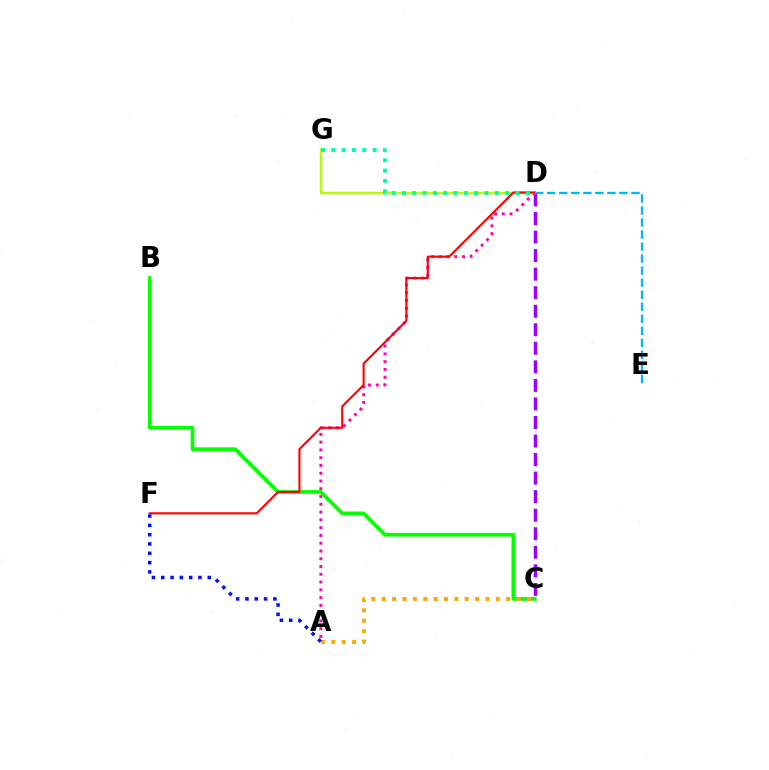{('A', 'D'): [{'color': '#ff00bd', 'line_style': 'dotted', 'thickness': 2.11}], ('B', 'C'): [{'color': '#08ff00', 'line_style': 'solid', 'thickness': 2.66}], ('D', 'G'): [{'color': '#b3ff00', 'line_style': 'solid', 'thickness': 1.79}, {'color': '#00ff9d', 'line_style': 'dotted', 'thickness': 2.81}], ('C', 'D'): [{'color': '#9b00ff', 'line_style': 'dashed', 'thickness': 2.52}], ('D', 'F'): [{'color': '#ff0000', 'line_style': 'solid', 'thickness': 1.53}], ('A', 'C'): [{'color': '#ffa500', 'line_style': 'dotted', 'thickness': 2.82}], ('A', 'F'): [{'color': '#0010ff', 'line_style': 'dotted', 'thickness': 2.53}], ('D', 'E'): [{'color': '#00b5ff', 'line_style': 'dashed', 'thickness': 1.63}]}